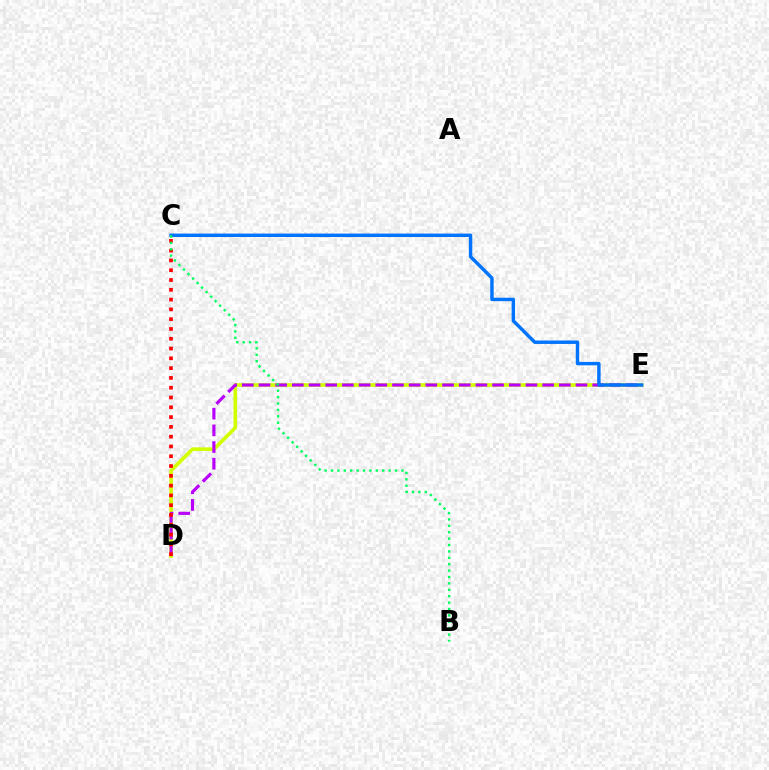{('D', 'E'): [{'color': '#d1ff00', 'line_style': 'solid', 'thickness': 2.61}, {'color': '#b900ff', 'line_style': 'dashed', 'thickness': 2.27}], ('C', 'E'): [{'color': '#0074ff', 'line_style': 'solid', 'thickness': 2.47}], ('C', 'D'): [{'color': '#ff0000', 'line_style': 'dotted', 'thickness': 2.66}], ('B', 'C'): [{'color': '#00ff5c', 'line_style': 'dotted', 'thickness': 1.74}]}